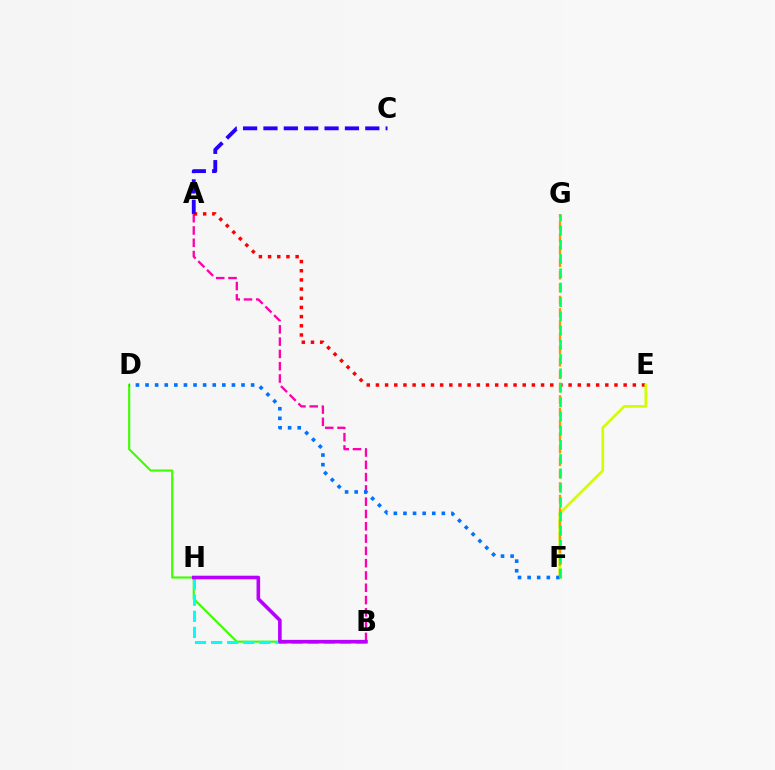{('A', 'B'): [{'color': '#ff00ac', 'line_style': 'dashed', 'thickness': 1.67}], ('B', 'D'): [{'color': '#3dff00', 'line_style': 'solid', 'thickness': 1.54}], ('A', 'E'): [{'color': '#ff0000', 'line_style': 'dotted', 'thickness': 2.49}], ('A', 'C'): [{'color': '#2500ff', 'line_style': 'dashed', 'thickness': 2.77}], ('E', 'F'): [{'color': '#d1ff00', 'line_style': 'solid', 'thickness': 1.96}], ('F', 'G'): [{'color': '#ff9400', 'line_style': 'dashed', 'thickness': 1.69}, {'color': '#00ff5c', 'line_style': 'dashed', 'thickness': 1.94}], ('B', 'H'): [{'color': '#00fff6', 'line_style': 'dashed', 'thickness': 2.19}, {'color': '#b900ff', 'line_style': 'solid', 'thickness': 2.59}], ('D', 'F'): [{'color': '#0074ff', 'line_style': 'dotted', 'thickness': 2.61}]}